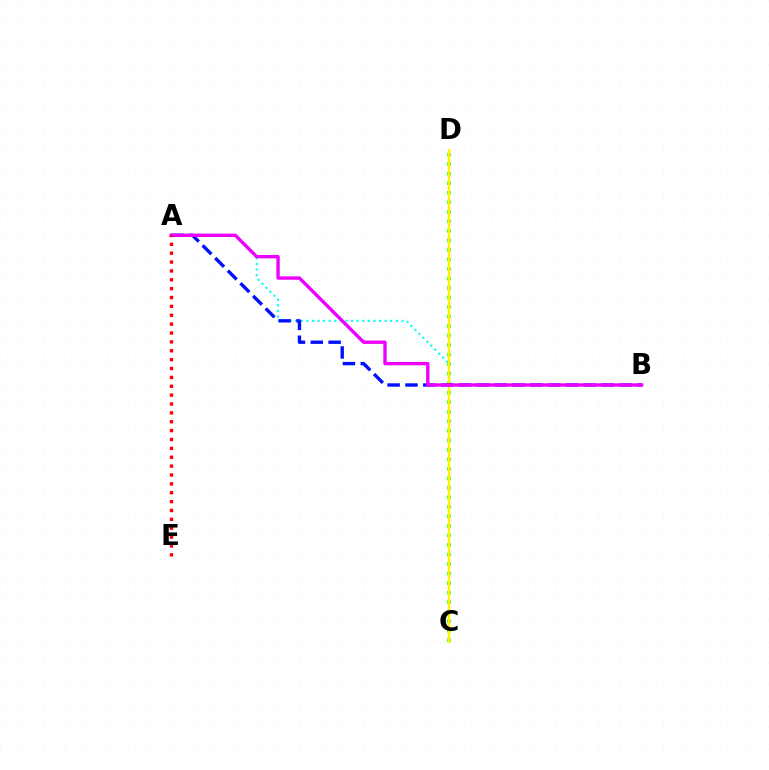{('C', 'D'): [{'color': '#08ff00', 'line_style': 'dotted', 'thickness': 2.59}, {'color': '#fcf500', 'line_style': 'solid', 'thickness': 1.72}], ('A', 'B'): [{'color': '#00fff6', 'line_style': 'dotted', 'thickness': 1.52}, {'color': '#0010ff', 'line_style': 'dashed', 'thickness': 2.42}, {'color': '#ee00ff', 'line_style': 'solid', 'thickness': 2.43}], ('A', 'E'): [{'color': '#ff0000', 'line_style': 'dotted', 'thickness': 2.41}]}